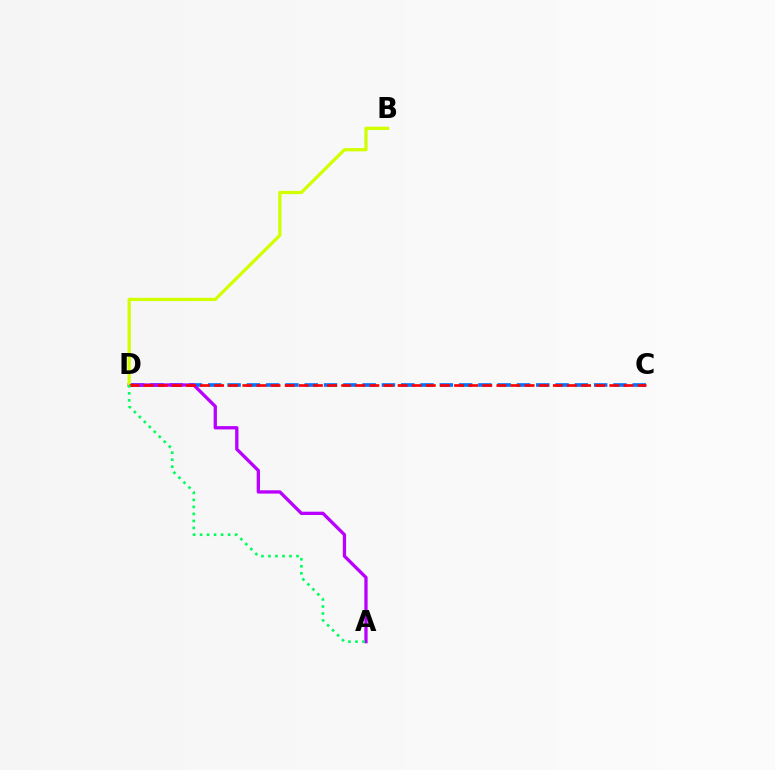{('C', 'D'): [{'color': '#0074ff', 'line_style': 'dashed', 'thickness': 2.62}, {'color': '#ff0000', 'line_style': 'dashed', 'thickness': 1.92}], ('A', 'D'): [{'color': '#b900ff', 'line_style': 'solid', 'thickness': 2.38}, {'color': '#00ff5c', 'line_style': 'dotted', 'thickness': 1.91}], ('B', 'D'): [{'color': '#d1ff00', 'line_style': 'solid', 'thickness': 2.34}]}